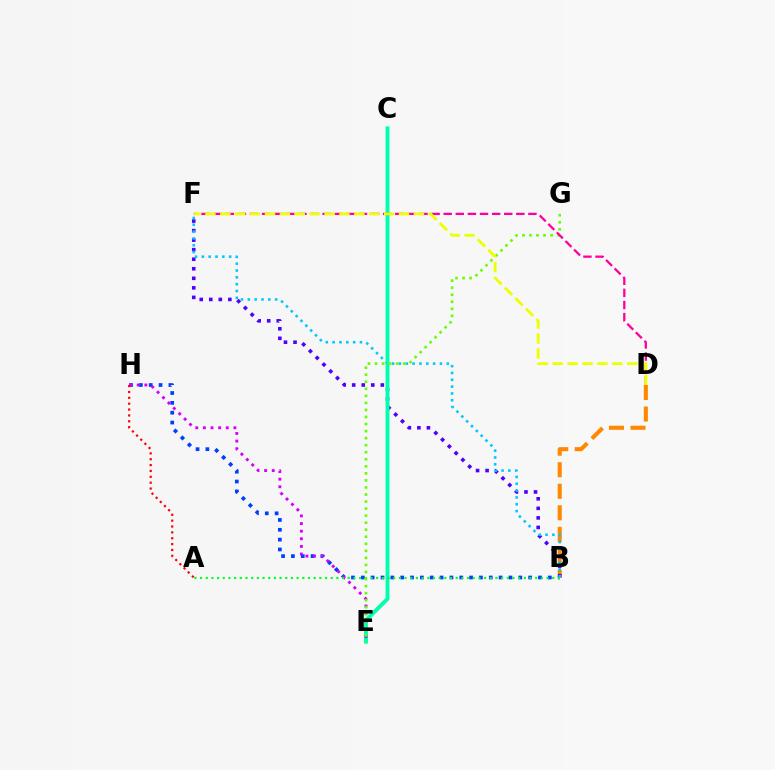{('B', 'D'): [{'color': '#ff8800', 'line_style': 'dashed', 'thickness': 2.93}], ('B', 'F'): [{'color': '#4f00ff', 'line_style': 'dotted', 'thickness': 2.59}, {'color': '#00c7ff', 'line_style': 'dotted', 'thickness': 1.86}], ('B', 'H'): [{'color': '#003fff', 'line_style': 'dotted', 'thickness': 2.67}], ('C', 'E'): [{'color': '#00ffaf', 'line_style': 'solid', 'thickness': 2.8}], ('E', 'H'): [{'color': '#d600ff', 'line_style': 'dotted', 'thickness': 2.07}], ('A', 'B'): [{'color': '#00ff27', 'line_style': 'dotted', 'thickness': 1.54}], ('E', 'G'): [{'color': '#66ff00', 'line_style': 'dotted', 'thickness': 1.91}], ('D', 'F'): [{'color': '#ff00a0', 'line_style': 'dashed', 'thickness': 1.64}, {'color': '#eeff00', 'line_style': 'dashed', 'thickness': 2.02}], ('A', 'H'): [{'color': '#ff0000', 'line_style': 'dotted', 'thickness': 1.59}]}